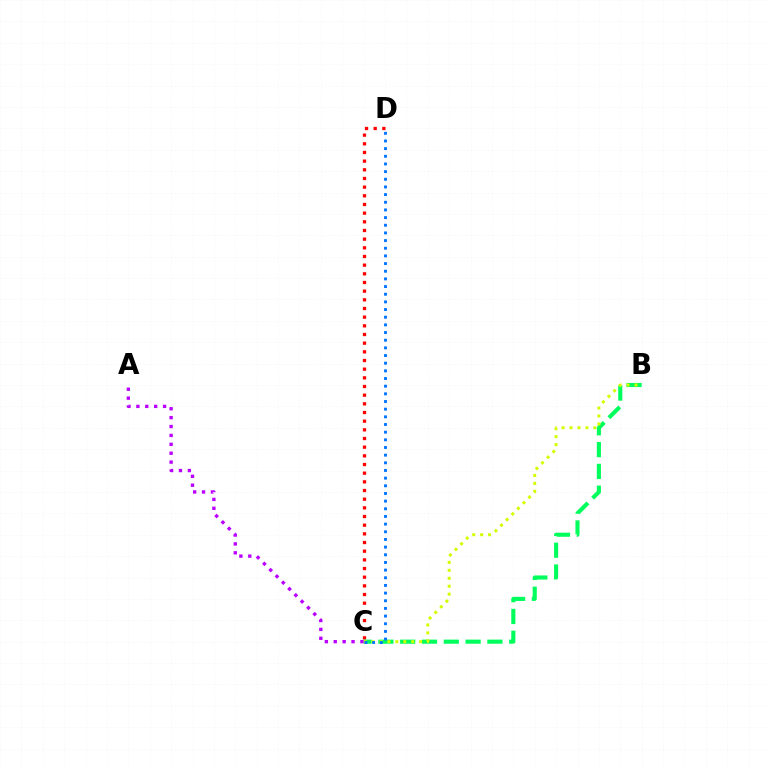{('C', 'D'): [{'color': '#ff0000', 'line_style': 'dotted', 'thickness': 2.36}, {'color': '#0074ff', 'line_style': 'dotted', 'thickness': 2.08}], ('B', 'C'): [{'color': '#00ff5c', 'line_style': 'dashed', 'thickness': 2.96}, {'color': '#d1ff00', 'line_style': 'dotted', 'thickness': 2.16}], ('A', 'C'): [{'color': '#b900ff', 'line_style': 'dotted', 'thickness': 2.42}]}